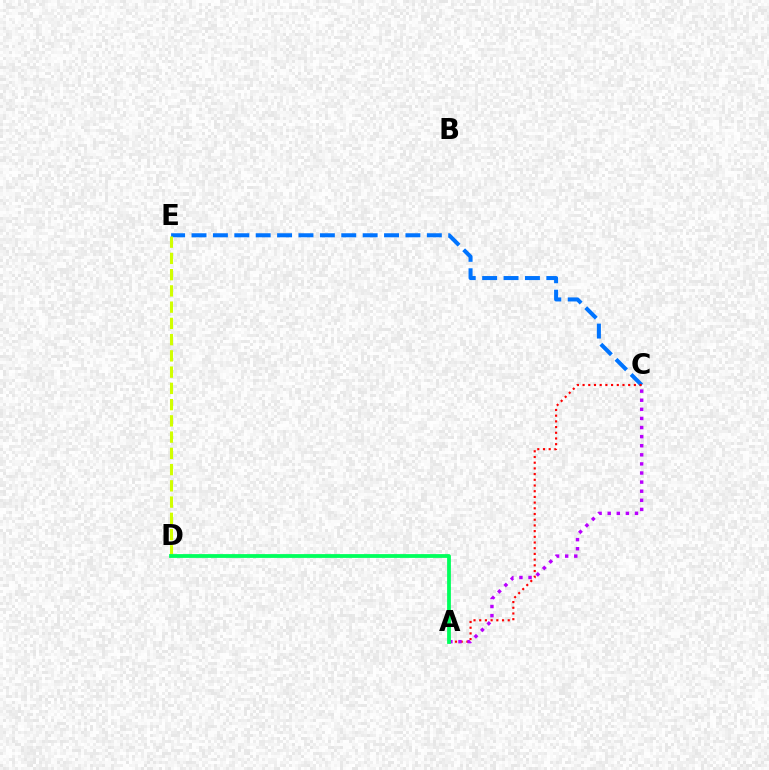{('C', 'E'): [{'color': '#0074ff', 'line_style': 'dashed', 'thickness': 2.91}], ('D', 'E'): [{'color': '#d1ff00', 'line_style': 'dashed', 'thickness': 2.21}], ('A', 'C'): [{'color': '#ff0000', 'line_style': 'dotted', 'thickness': 1.55}, {'color': '#b900ff', 'line_style': 'dotted', 'thickness': 2.47}], ('A', 'D'): [{'color': '#00ff5c', 'line_style': 'solid', 'thickness': 2.73}]}